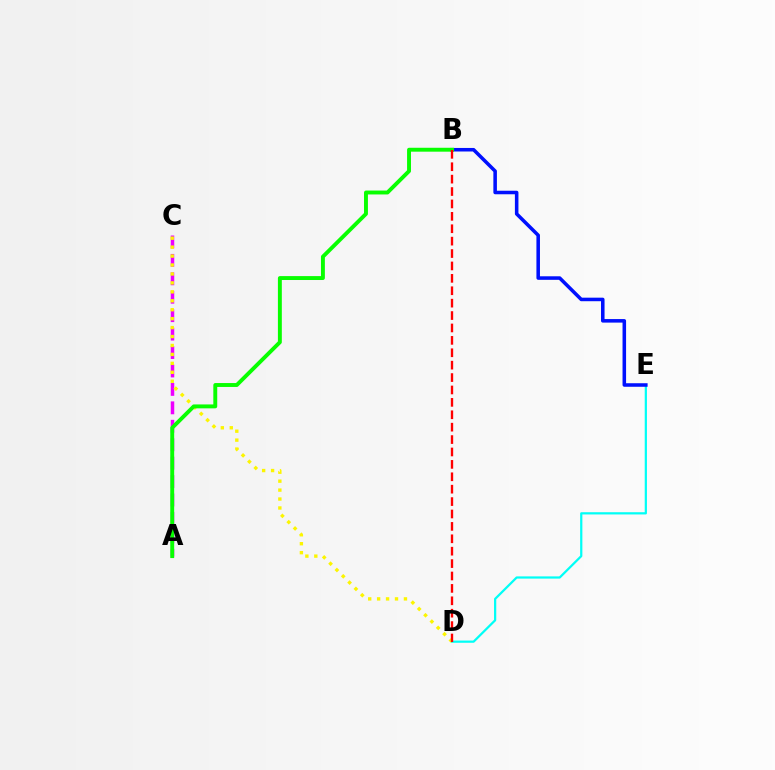{('A', 'C'): [{'color': '#ee00ff', 'line_style': 'dashed', 'thickness': 2.5}], ('D', 'E'): [{'color': '#00fff6', 'line_style': 'solid', 'thickness': 1.6}], ('B', 'E'): [{'color': '#0010ff', 'line_style': 'solid', 'thickness': 2.55}], ('C', 'D'): [{'color': '#fcf500', 'line_style': 'dotted', 'thickness': 2.43}], ('A', 'B'): [{'color': '#08ff00', 'line_style': 'solid', 'thickness': 2.81}], ('B', 'D'): [{'color': '#ff0000', 'line_style': 'dashed', 'thickness': 1.68}]}